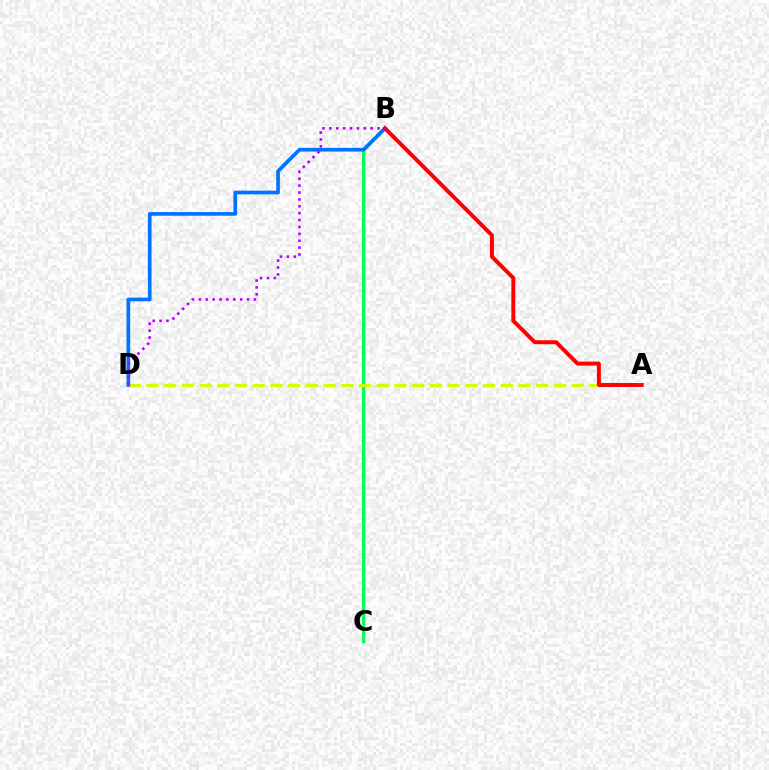{('B', 'C'): [{'color': '#00ff5c', 'line_style': 'solid', 'thickness': 2.41}], ('A', 'D'): [{'color': '#d1ff00', 'line_style': 'dashed', 'thickness': 2.41}], ('B', 'D'): [{'color': '#0074ff', 'line_style': 'solid', 'thickness': 2.65}, {'color': '#b900ff', 'line_style': 'dotted', 'thickness': 1.87}], ('A', 'B'): [{'color': '#ff0000', 'line_style': 'solid', 'thickness': 2.85}]}